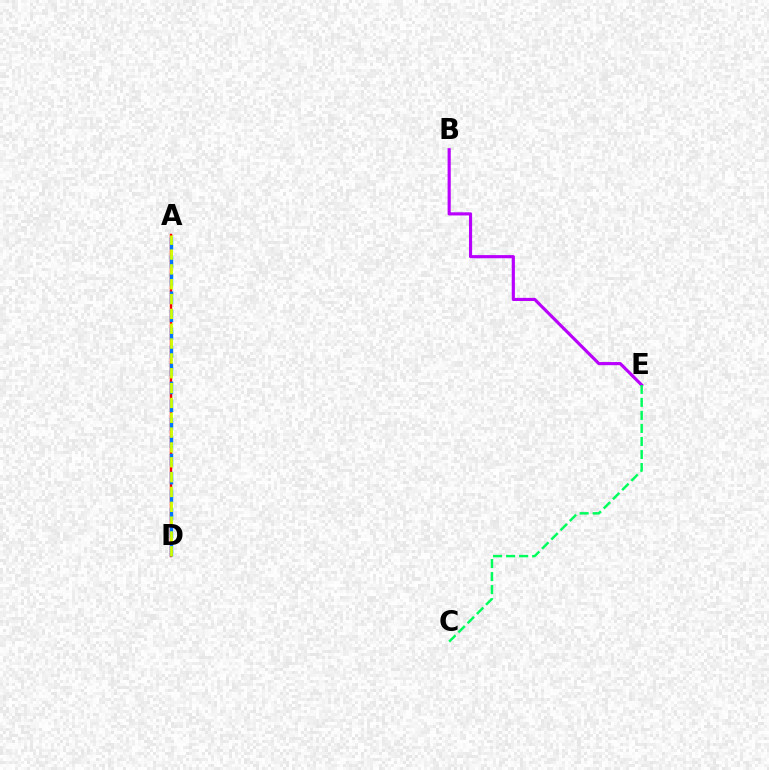{('B', 'E'): [{'color': '#b900ff', 'line_style': 'solid', 'thickness': 2.26}], ('C', 'E'): [{'color': '#00ff5c', 'line_style': 'dashed', 'thickness': 1.77}], ('A', 'D'): [{'color': '#ff0000', 'line_style': 'solid', 'thickness': 1.76}, {'color': '#0074ff', 'line_style': 'dashed', 'thickness': 2.45}, {'color': '#d1ff00', 'line_style': 'dashed', 'thickness': 2.02}]}